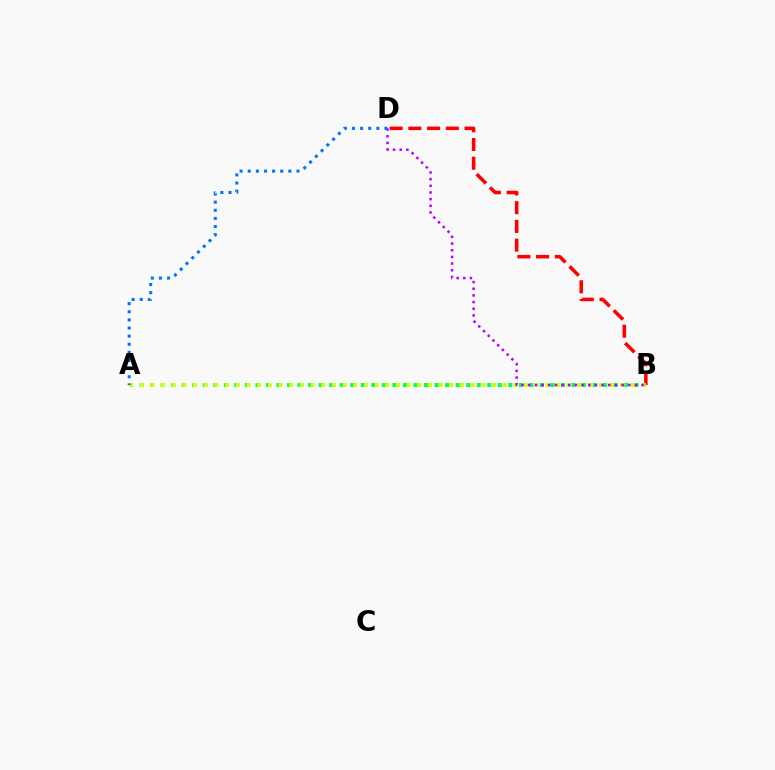{('B', 'D'): [{'color': '#ff0000', 'line_style': 'dashed', 'thickness': 2.54}, {'color': '#b900ff', 'line_style': 'dotted', 'thickness': 1.81}], ('A', 'B'): [{'color': '#00ff5c', 'line_style': 'dotted', 'thickness': 2.86}, {'color': '#d1ff00', 'line_style': 'dotted', 'thickness': 2.9}], ('A', 'D'): [{'color': '#0074ff', 'line_style': 'dotted', 'thickness': 2.21}]}